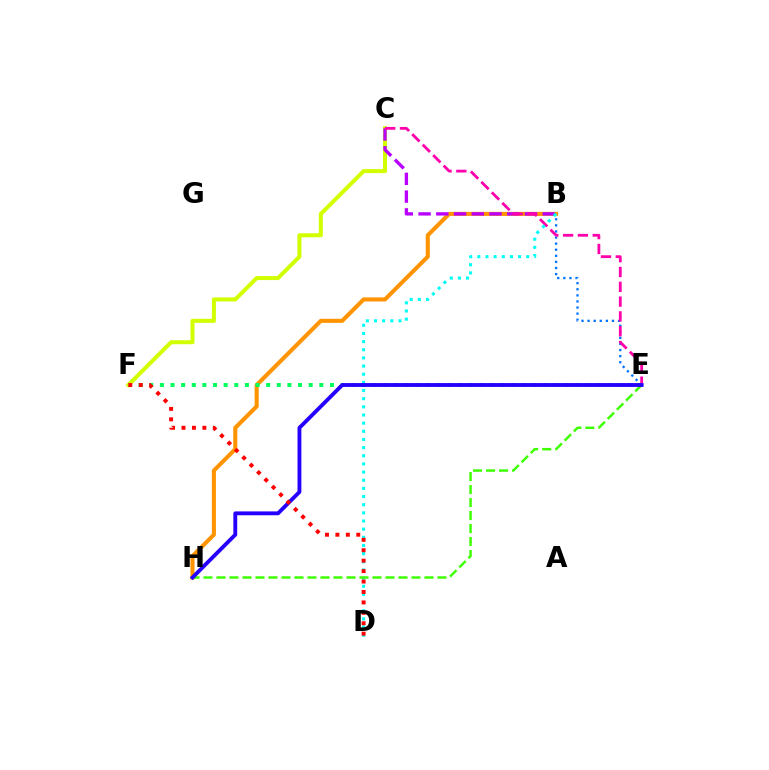{('B', 'E'): [{'color': '#0074ff', 'line_style': 'dotted', 'thickness': 1.66}], ('B', 'H'): [{'color': '#ff9400', 'line_style': 'solid', 'thickness': 2.93}], ('E', 'F'): [{'color': '#00ff5c', 'line_style': 'dotted', 'thickness': 2.89}], ('C', 'F'): [{'color': '#d1ff00', 'line_style': 'solid', 'thickness': 2.89}], ('B', 'C'): [{'color': '#b900ff', 'line_style': 'dashed', 'thickness': 2.41}], ('C', 'E'): [{'color': '#ff00ac', 'line_style': 'dashed', 'thickness': 2.01}], ('B', 'D'): [{'color': '#00fff6', 'line_style': 'dotted', 'thickness': 2.22}], ('E', 'H'): [{'color': '#3dff00', 'line_style': 'dashed', 'thickness': 1.77}, {'color': '#2500ff', 'line_style': 'solid', 'thickness': 2.78}], ('D', 'F'): [{'color': '#ff0000', 'line_style': 'dotted', 'thickness': 2.83}]}